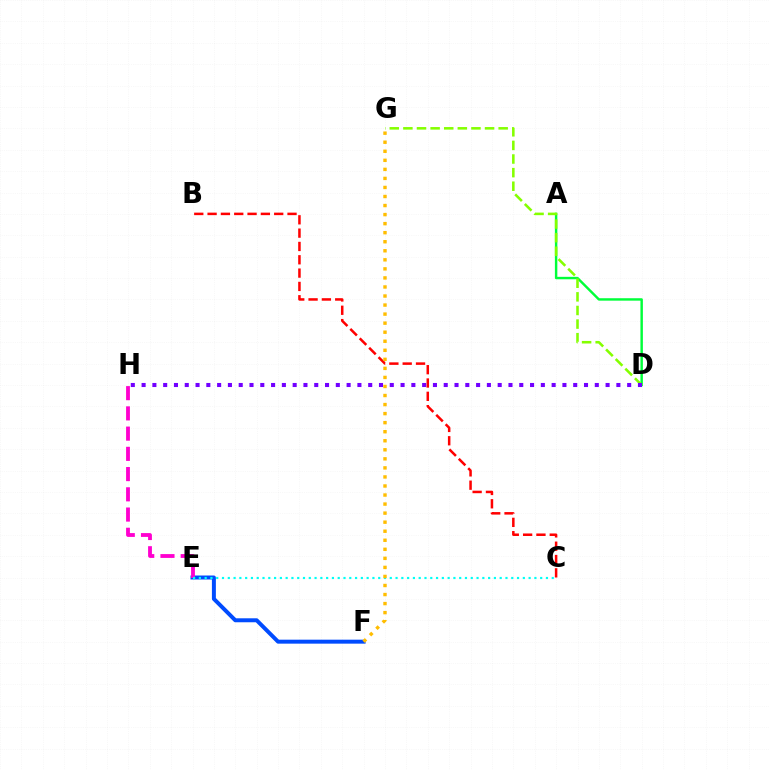{('B', 'C'): [{'color': '#ff0000', 'line_style': 'dashed', 'thickness': 1.81}], ('A', 'D'): [{'color': '#00ff39', 'line_style': 'solid', 'thickness': 1.76}], ('E', 'F'): [{'color': '#004bff', 'line_style': 'solid', 'thickness': 2.86}], ('E', 'H'): [{'color': '#ff00cf', 'line_style': 'dashed', 'thickness': 2.75}], ('D', 'G'): [{'color': '#84ff00', 'line_style': 'dashed', 'thickness': 1.85}], ('C', 'E'): [{'color': '#00fff6', 'line_style': 'dotted', 'thickness': 1.57}], ('D', 'H'): [{'color': '#7200ff', 'line_style': 'dotted', 'thickness': 2.93}], ('F', 'G'): [{'color': '#ffbd00', 'line_style': 'dotted', 'thickness': 2.46}]}